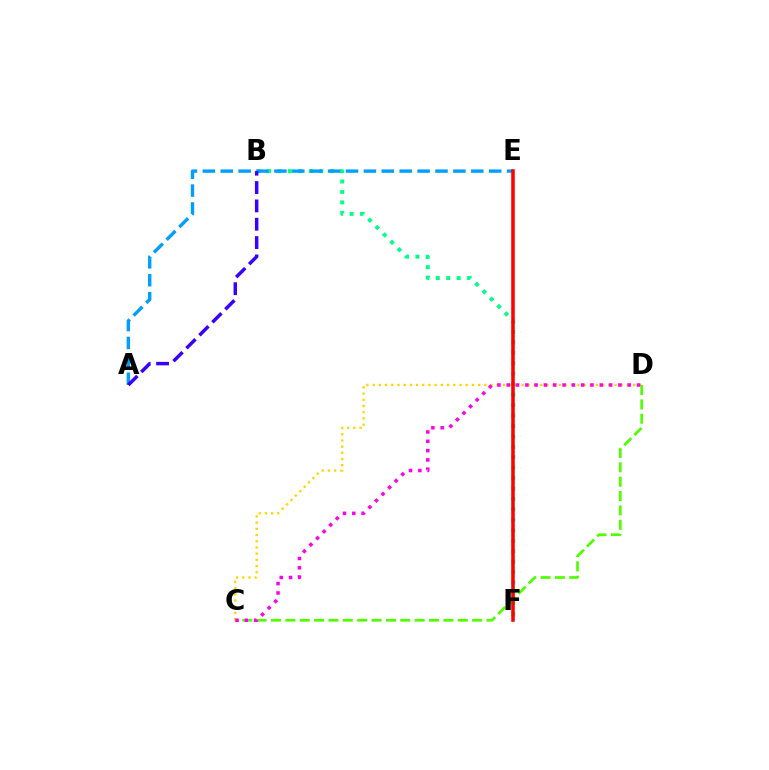{('C', 'D'): [{'color': '#ffd500', 'line_style': 'dotted', 'thickness': 1.69}, {'color': '#4fff00', 'line_style': 'dashed', 'thickness': 1.95}, {'color': '#ff00ed', 'line_style': 'dotted', 'thickness': 2.53}], ('B', 'F'): [{'color': '#00ff86', 'line_style': 'dotted', 'thickness': 2.84}], ('A', 'E'): [{'color': '#009eff', 'line_style': 'dashed', 'thickness': 2.43}], ('A', 'B'): [{'color': '#3700ff', 'line_style': 'dashed', 'thickness': 2.49}], ('E', 'F'): [{'color': '#ff0000', 'line_style': 'solid', 'thickness': 2.55}]}